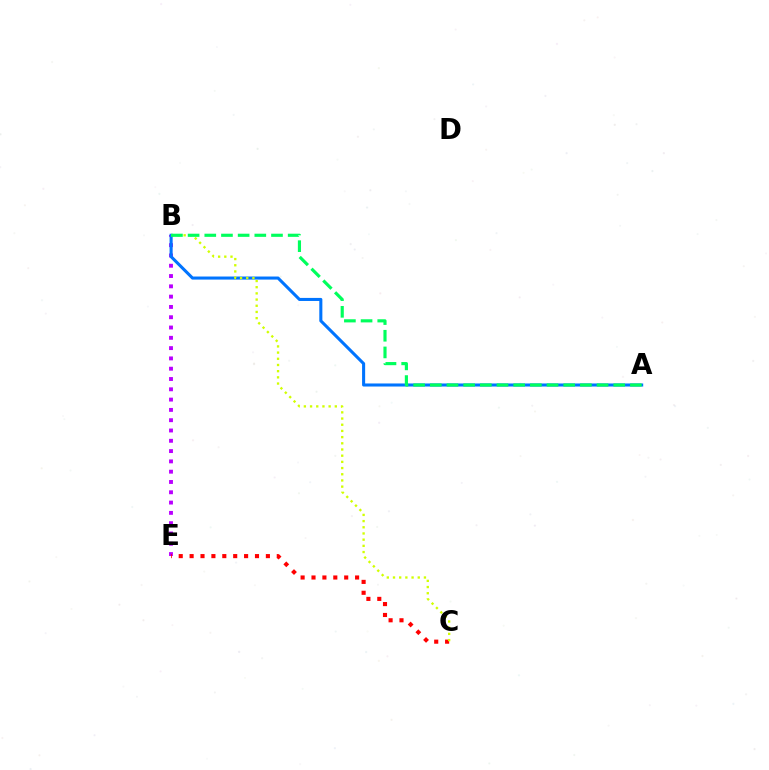{('B', 'E'): [{'color': '#b900ff', 'line_style': 'dotted', 'thickness': 2.8}], ('C', 'E'): [{'color': '#ff0000', 'line_style': 'dotted', 'thickness': 2.96}], ('A', 'B'): [{'color': '#0074ff', 'line_style': 'solid', 'thickness': 2.21}, {'color': '#00ff5c', 'line_style': 'dashed', 'thickness': 2.27}], ('B', 'C'): [{'color': '#d1ff00', 'line_style': 'dotted', 'thickness': 1.68}]}